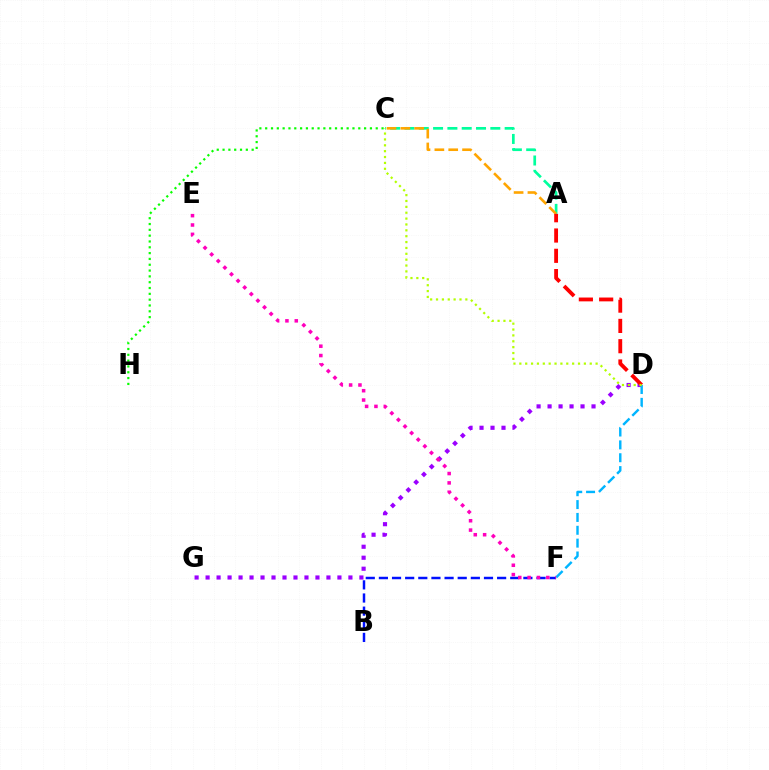{('A', 'C'): [{'color': '#00ff9d', 'line_style': 'dashed', 'thickness': 1.94}, {'color': '#ffa500', 'line_style': 'dashed', 'thickness': 1.88}], ('D', 'G'): [{'color': '#9b00ff', 'line_style': 'dotted', 'thickness': 2.98}], ('D', 'F'): [{'color': '#00b5ff', 'line_style': 'dashed', 'thickness': 1.75}], ('B', 'F'): [{'color': '#0010ff', 'line_style': 'dashed', 'thickness': 1.78}], ('A', 'D'): [{'color': '#ff0000', 'line_style': 'dashed', 'thickness': 2.76}], ('E', 'F'): [{'color': '#ff00bd', 'line_style': 'dotted', 'thickness': 2.54}], ('C', 'D'): [{'color': '#b3ff00', 'line_style': 'dotted', 'thickness': 1.59}], ('C', 'H'): [{'color': '#08ff00', 'line_style': 'dotted', 'thickness': 1.58}]}